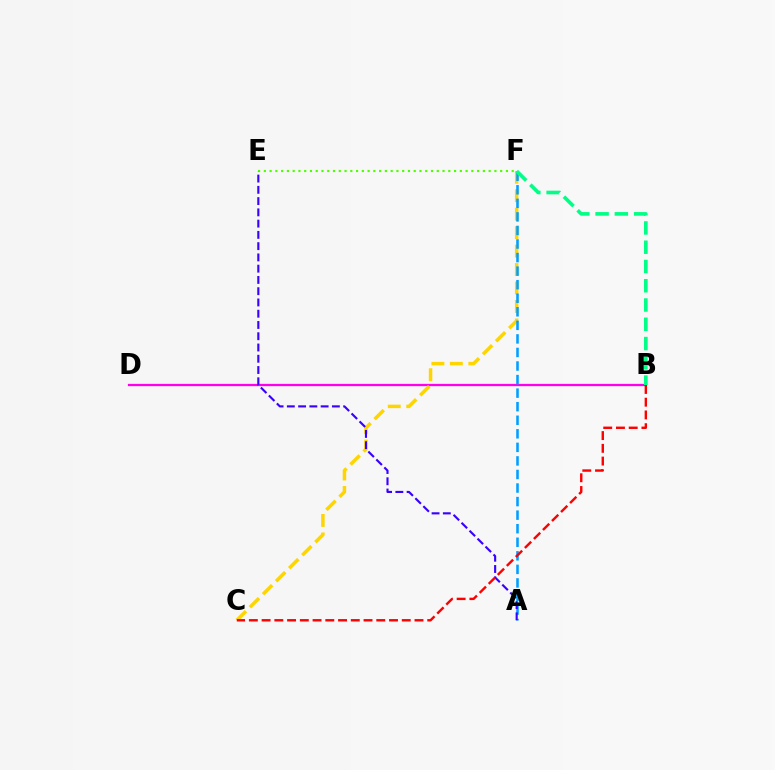{('B', 'D'): [{'color': '#ff00ed', 'line_style': 'solid', 'thickness': 1.65}], ('C', 'F'): [{'color': '#ffd500', 'line_style': 'dashed', 'thickness': 2.51}], ('A', 'F'): [{'color': '#009eff', 'line_style': 'dashed', 'thickness': 1.84}], ('E', 'F'): [{'color': '#4fff00', 'line_style': 'dotted', 'thickness': 1.57}], ('A', 'E'): [{'color': '#3700ff', 'line_style': 'dashed', 'thickness': 1.53}], ('B', 'F'): [{'color': '#00ff86', 'line_style': 'dashed', 'thickness': 2.62}], ('B', 'C'): [{'color': '#ff0000', 'line_style': 'dashed', 'thickness': 1.73}]}